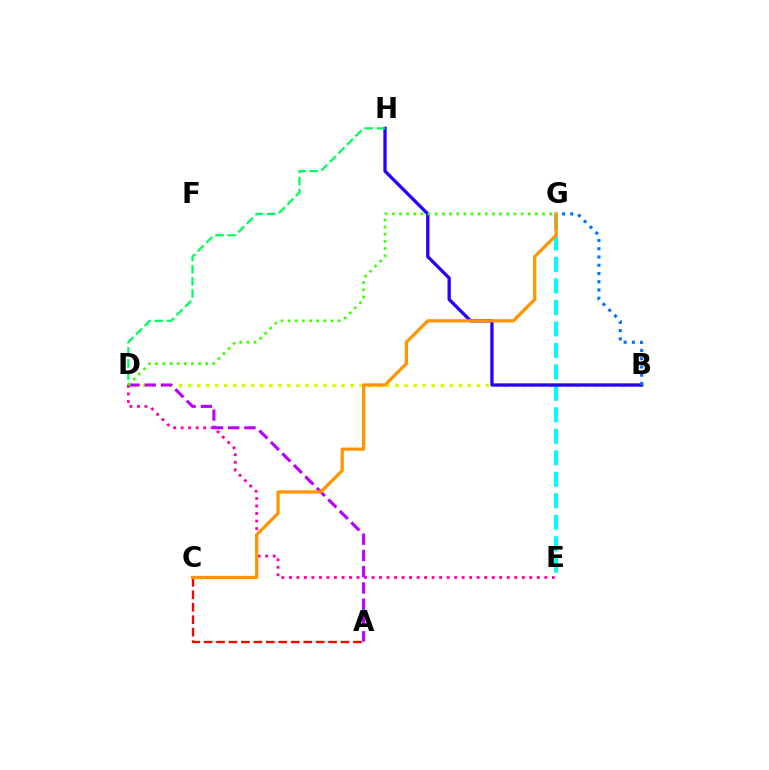{('B', 'D'): [{'color': '#d1ff00', 'line_style': 'dotted', 'thickness': 2.45}], ('E', 'G'): [{'color': '#00fff6', 'line_style': 'dashed', 'thickness': 2.92}], ('A', 'C'): [{'color': '#ff0000', 'line_style': 'dashed', 'thickness': 1.69}], ('B', 'H'): [{'color': '#2500ff', 'line_style': 'solid', 'thickness': 2.37}], ('D', 'E'): [{'color': '#ff00ac', 'line_style': 'dotted', 'thickness': 2.04}], ('A', 'D'): [{'color': '#b900ff', 'line_style': 'dashed', 'thickness': 2.21}], ('D', 'H'): [{'color': '#00ff5c', 'line_style': 'dashed', 'thickness': 1.65}], ('B', 'G'): [{'color': '#0074ff', 'line_style': 'dotted', 'thickness': 2.24}], ('C', 'G'): [{'color': '#ff9400', 'line_style': 'solid', 'thickness': 2.33}], ('D', 'G'): [{'color': '#3dff00', 'line_style': 'dotted', 'thickness': 1.94}]}